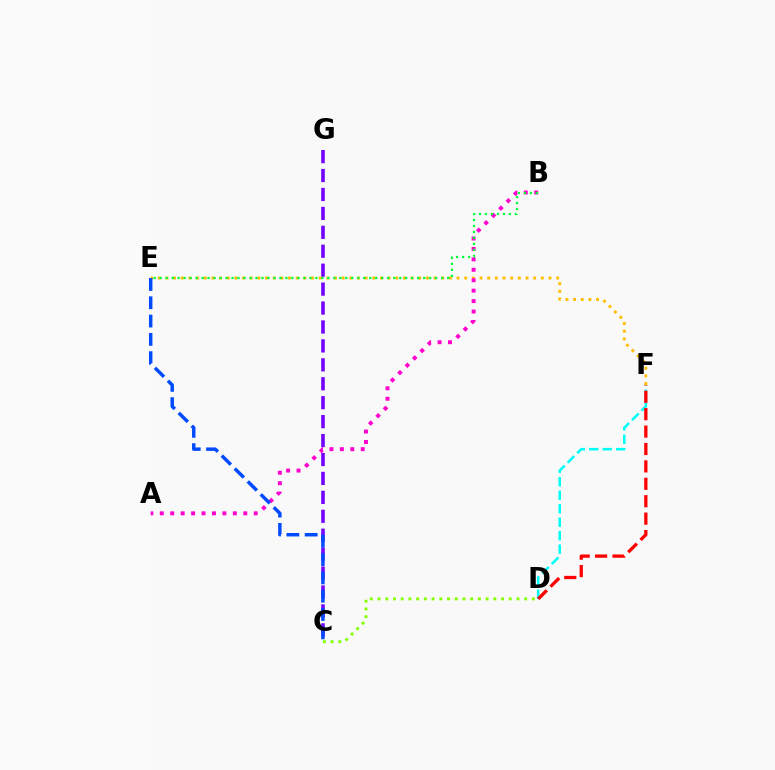{('E', 'F'): [{'color': '#ffbd00', 'line_style': 'dotted', 'thickness': 2.08}], ('D', 'F'): [{'color': '#00fff6', 'line_style': 'dashed', 'thickness': 1.83}, {'color': '#ff0000', 'line_style': 'dashed', 'thickness': 2.36}], ('A', 'B'): [{'color': '#ff00cf', 'line_style': 'dotted', 'thickness': 2.83}], ('C', 'G'): [{'color': '#7200ff', 'line_style': 'dashed', 'thickness': 2.57}], ('B', 'E'): [{'color': '#00ff39', 'line_style': 'dotted', 'thickness': 1.63}], ('C', 'D'): [{'color': '#84ff00', 'line_style': 'dotted', 'thickness': 2.1}], ('C', 'E'): [{'color': '#004bff', 'line_style': 'dashed', 'thickness': 2.49}]}